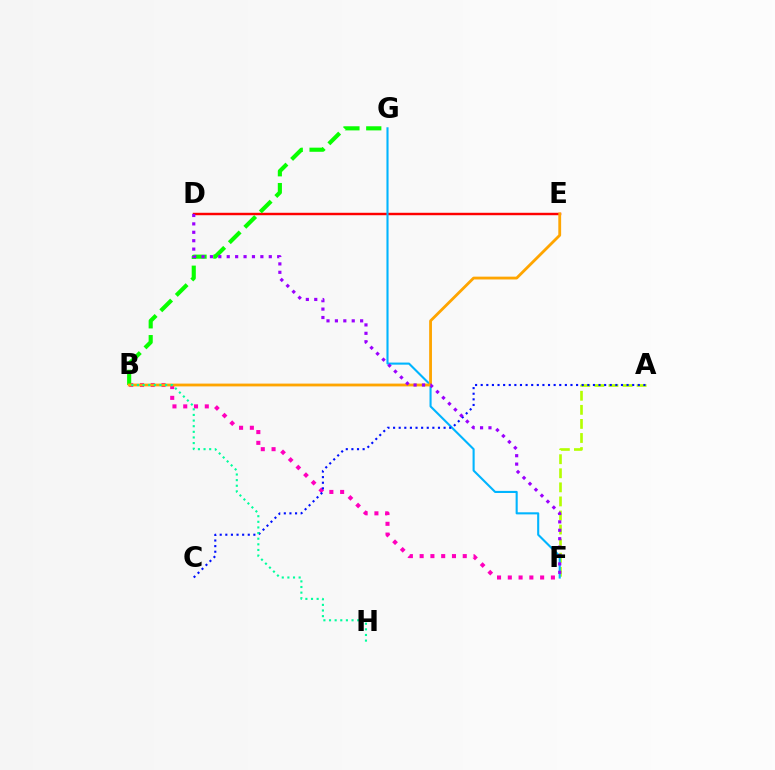{('B', 'F'): [{'color': '#ff00bd', 'line_style': 'dotted', 'thickness': 2.93}], ('A', 'F'): [{'color': '#b3ff00', 'line_style': 'dashed', 'thickness': 1.91}], ('D', 'E'): [{'color': '#ff0000', 'line_style': 'solid', 'thickness': 1.76}], ('F', 'G'): [{'color': '#00b5ff', 'line_style': 'solid', 'thickness': 1.51}], ('B', 'G'): [{'color': '#08ff00', 'line_style': 'dashed', 'thickness': 2.97}], ('B', 'E'): [{'color': '#ffa500', 'line_style': 'solid', 'thickness': 2.02}], ('A', 'C'): [{'color': '#0010ff', 'line_style': 'dotted', 'thickness': 1.52}], ('D', 'F'): [{'color': '#9b00ff', 'line_style': 'dotted', 'thickness': 2.28}], ('B', 'H'): [{'color': '#00ff9d', 'line_style': 'dotted', 'thickness': 1.53}]}